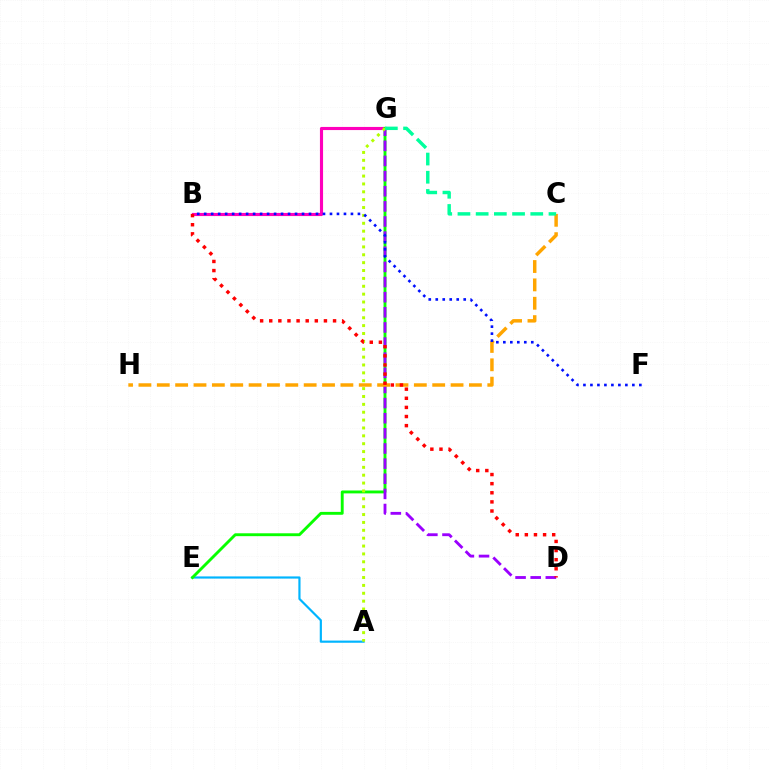{('A', 'E'): [{'color': '#00b5ff', 'line_style': 'solid', 'thickness': 1.57}], ('B', 'G'): [{'color': '#ff00bd', 'line_style': 'solid', 'thickness': 2.25}], ('E', 'G'): [{'color': '#08ff00', 'line_style': 'solid', 'thickness': 2.08}], ('D', 'G'): [{'color': '#9b00ff', 'line_style': 'dashed', 'thickness': 2.06}], ('C', 'H'): [{'color': '#ffa500', 'line_style': 'dashed', 'thickness': 2.49}], ('A', 'G'): [{'color': '#b3ff00', 'line_style': 'dotted', 'thickness': 2.14}], ('B', 'D'): [{'color': '#ff0000', 'line_style': 'dotted', 'thickness': 2.48}], ('B', 'F'): [{'color': '#0010ff', 'line_style': 'dotted', 'thickness': 1.9}], ('C', 'G'): [{'color': '#00ff9d', 'line_style': 'dashed', 'thickness': 2.47}]}